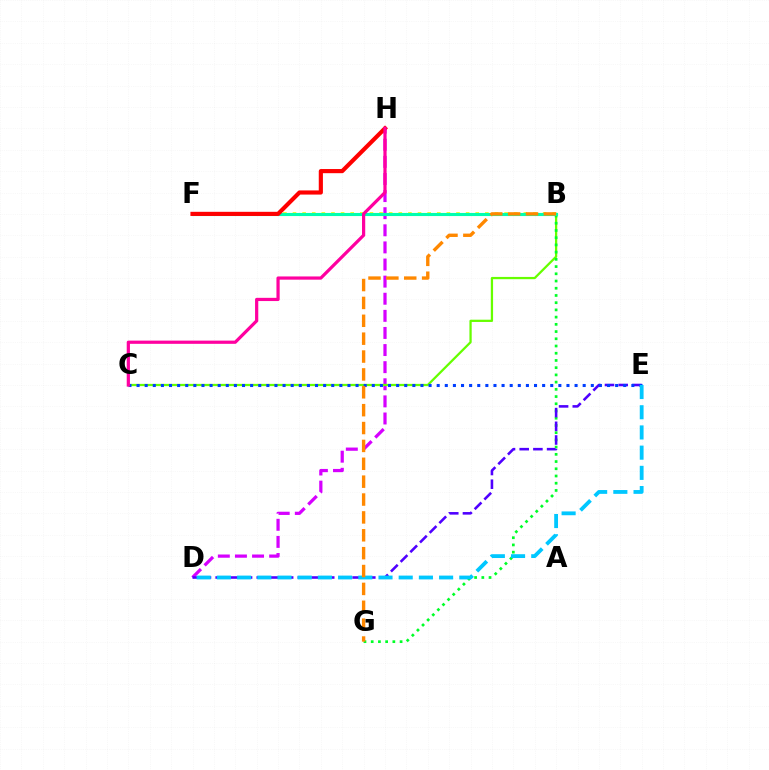{('D', 'H'): [{'color': '#d600ff', 'line_style': 'dashed', 'thickness': 2.32}], ('B', 'C'): [{'color': '#66ff00', 'line_style': 'solid', 'thickness': 1.63}], ('B', 'F'): [{'color': '#eeff00', 'line_style': 'dotted', 'thickness': 2.61}, {'color': '#00ffaf', 'line_style': 'solid', 'thickness': 2.23}], ('B', 'G'): [{'color': '#00ff27', 'line_style': 'dotted', 'thickness': 1.96}, {'color': '#ff8800', 'line_style': 'dashed', 'thickness': 2.43}], ('D', 'E'): [{'color': '#4f00ff', 'line_style': 'dashed', 'thickness': 1.86}, {'color': '#00c7ff', 'line_style': 'dashed', 'thickness': 2.74}], ('C', 'E'): [{'color': '#003fff', 'line_style': 'dotted', 'thickness': 2.2}], ('F', 'H'): [{'color': '#ff0000', 'line_style': 'solid', 'thickness': 2.99}], ('C', 'H'): [{'color': '#ff00a0', 'line_style': 'solid', 'thickness': 2.31}]}